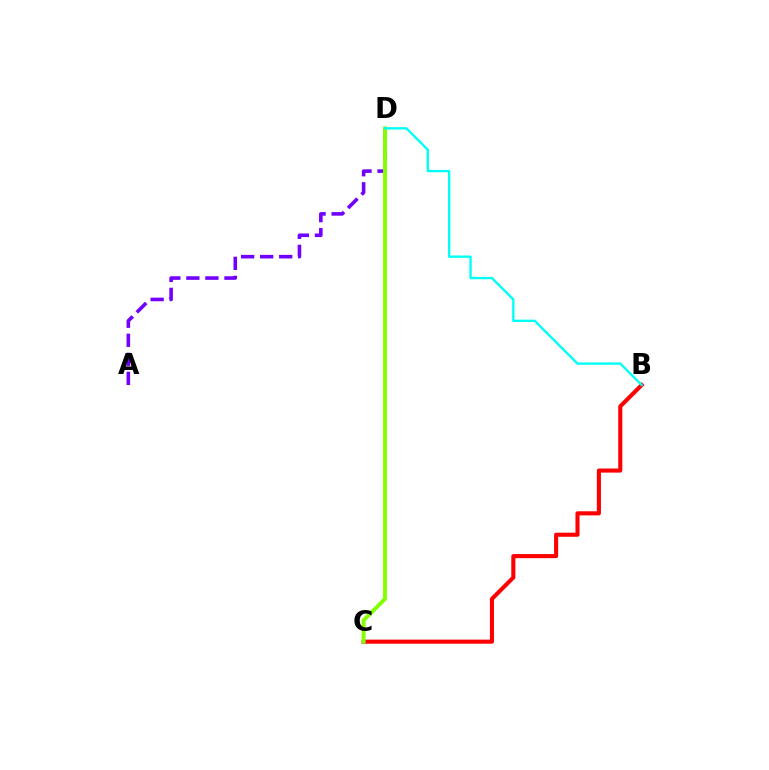{('A', 'D'): [{'color': '#7200ff', 'line_style': 'dashed', 'thickness': 2.59}], ('B', 'C'): [{'color': '#ff0000', 'line_style': 'solid', 'thickness': 2.94}], ('C', 'D'): [{'color': '#84ff00', 'line_style': 'solid', 'thickness': 2.81}], ('B', 'D'): [{'color': '#00fff6', 'line_style': 'solid', 'thickness': 1.7}]}